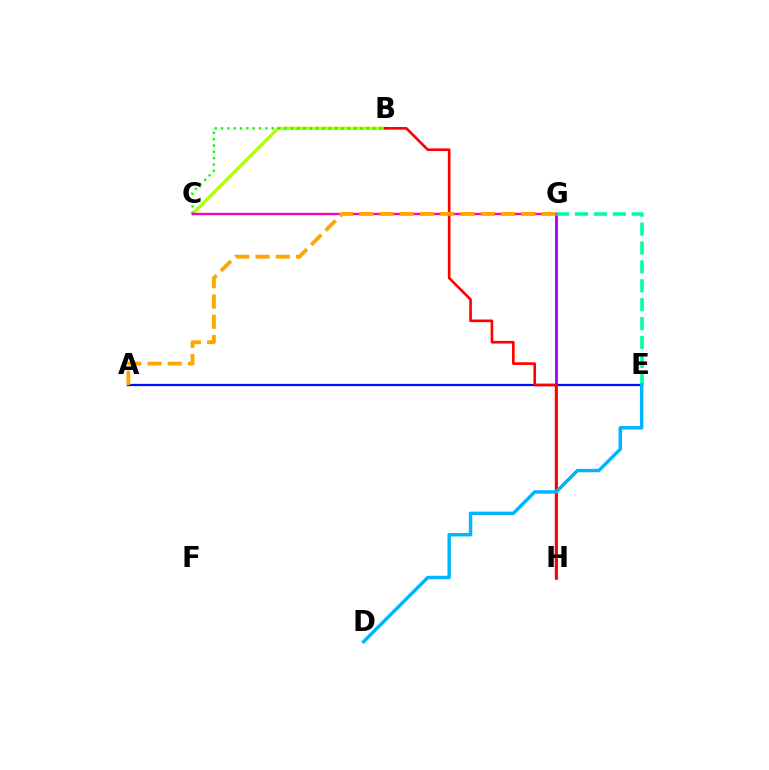{('A', 'E'): [{'color': '#0010ff', 'line_style': 'solid', 'thickness': 1.62}], ('B', 'C'): [{'color': '#b3ff00', 'line_style': 'solid', 'thickness': 2.38}, {'color': '#08ff00', 'line_style': 'dotted', 'thickness': 1.72}], ('G', 'H'): [{'color': '#9b00ff', 'line_style': 'solid', 'thickness': 1.99}], ('E', 'G'): [{'color': '#00ff9d', 'line_style': 'dashed', 'thickness': 2.57}], ('B', 'H'): [{'color': '#ff0000', 'line_style': 'solid', 'thickness': 1.91}], ('D', 'E'): [{'color': '#00b5ff', 'line_style': 'solid', 'thickness': 2.48}], ('C', 'G'): [{'color': '#ff00bd', 'line_style': 'solid', 'thickness': 1.7}], ('A', 'G'): [{'color': '#ffa500', 'line_style': 'dashed', 'thickness': 2.75}]}